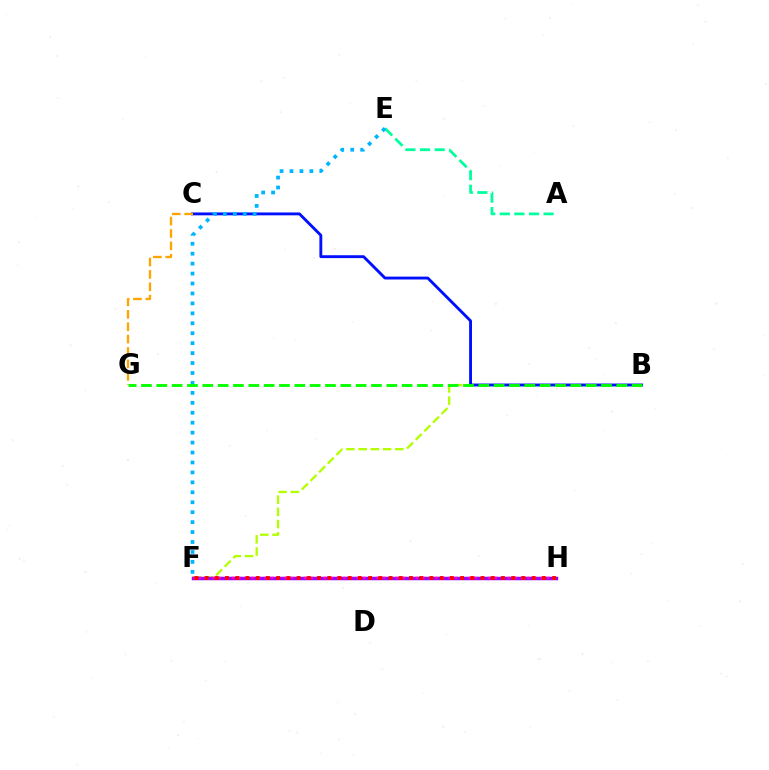{('A', 'E'): [{'color': '#00ff9d', 'line_style': 'dashed', 'thickness': 1.98}], ('B', 'F'): [{'color': '#b3ff00', 'line_style': 'dashed', 'thickness': 1.66}], ('B', 'C'): [{'color': '#0010ff', 'line_style': 'solid', 'thickness': 2.07}], ('C', 'G'): [{'color': '#ffa500', 'line_style': 'dashed', 'thickness': 1.68}], ('F', 'H'): [{'color': '#9b00ff', 'line_style': 'solid', 'thickness': 2.51}, {'color': '#ff00bd', 'line_style': 'dotted', 'thickness': 1.78}, {'color': '#ff0000', 'line_style': 'dotted', 'thickness': 2.78}], ('E', 'F'): [{'color': '#00b5ff', 'line_style': 'dotted', 'thickness': 2.7}], ('B', 'G'): [{'color': '#08ff00', 'line_style': 'dashed', 'thickness': 2.08}]}